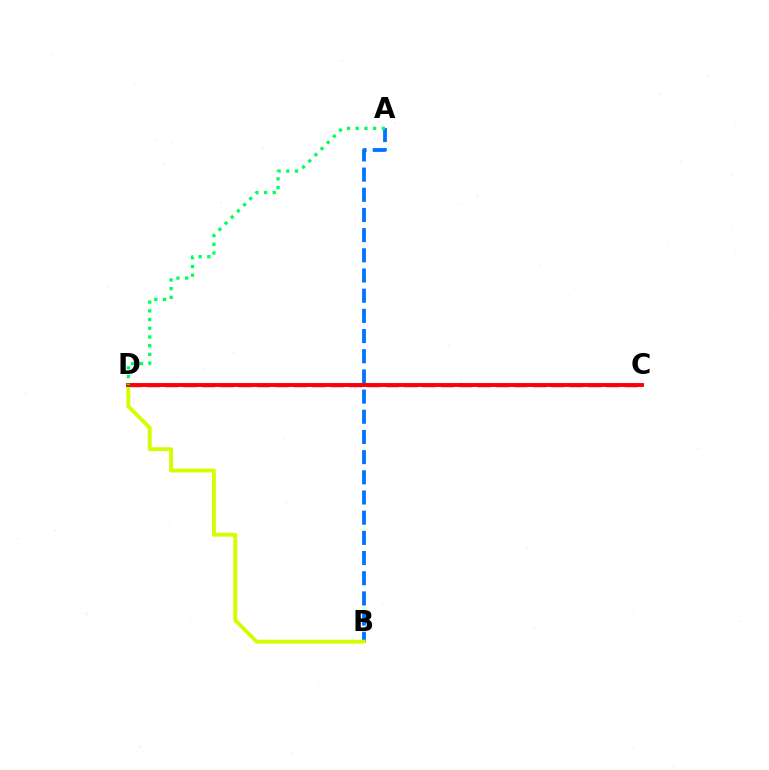{('C', 'D'): [{'color': '#b900ff', 'line_style': 'dashed', 'thickness': 2.5}, {'color': '#ff0000', 'line_style': 'solid', 'thickness': 2.81}], ('A', 'B'): [{'color': '#0074ff', 'line_style': 'dashed', 'thickness': 2.74}], ('B', 'D'): [{'color': '#d1ff00', 'line_style': 'solid', 'thickness': 2.79}], ('A', 'D'): [{'color': '#00ff5c', 'line_style': 'dotted', 'thickness': 2.37}]}